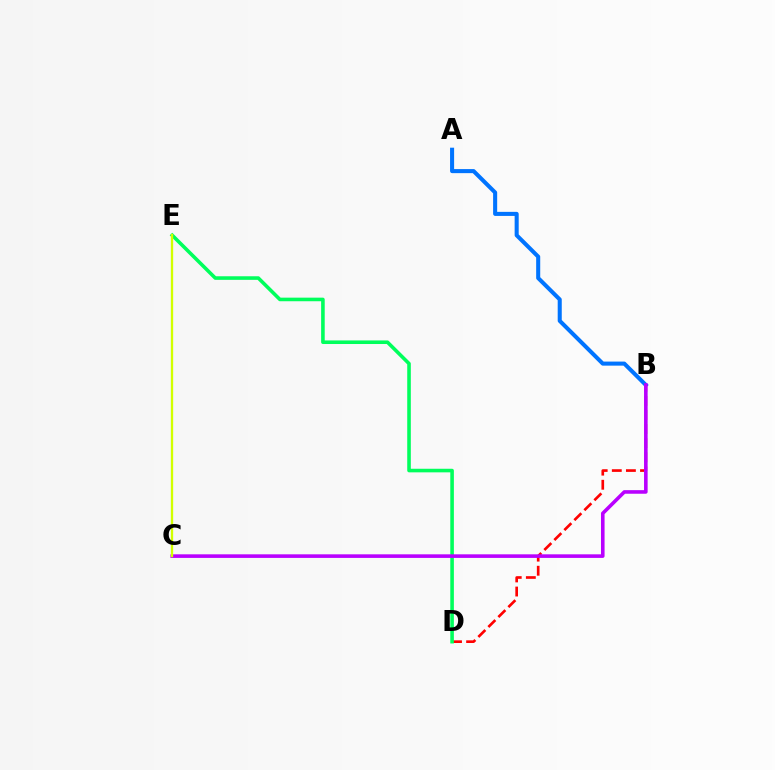{('A', 'B'): [{'color': '#0074ff', 'line_style': 'solid', 'thickness': 2.92}], ('B', 'D'): [{'color': '#ff0000', 'line_style': 'dashed', 'thickness': 1.92}], ('D', 'E'): [{'color': '#00ff5c', 'line_style': 'solid', 'thickness': 2.58}], ('B', 'C'): [{'color': '#b900ff', 'line_style': 'solid', 'thickness': 2.59}], ('C', 'E'): [{'color': '#d1ff00', 'line_style': 'solid', 'thickness': 1.67}]}